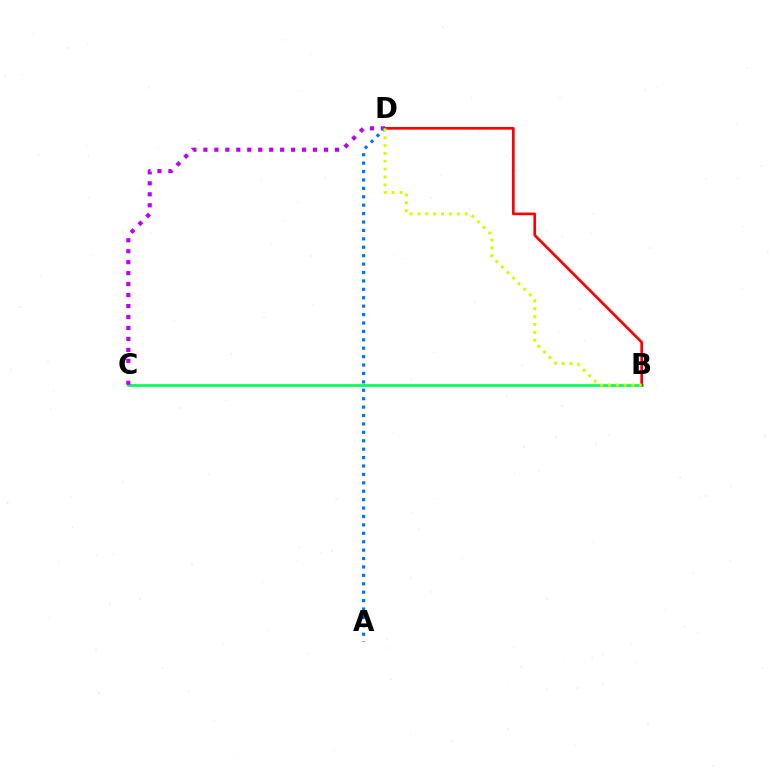{('B', 'C'): [{'color': '#00ff5c', 'line_style': 'solid', 'thickness': 1.97}], ('C', 'D'): [{'color': '#b900ff', 'line_style': 'dotted', 'thickness': 2.98}], ('B', 'D'): [{'color': '#ff0000', 'line_style': 'solid', 'thickness': 1.92}, {'color': '#d1ff00', 'line_style': 'dotted', 'thickness': 2.14}], ('A', 'D'): [{'color': '#0074ff', 'line_style': 'dotted', 'thickness': 2.29}]}